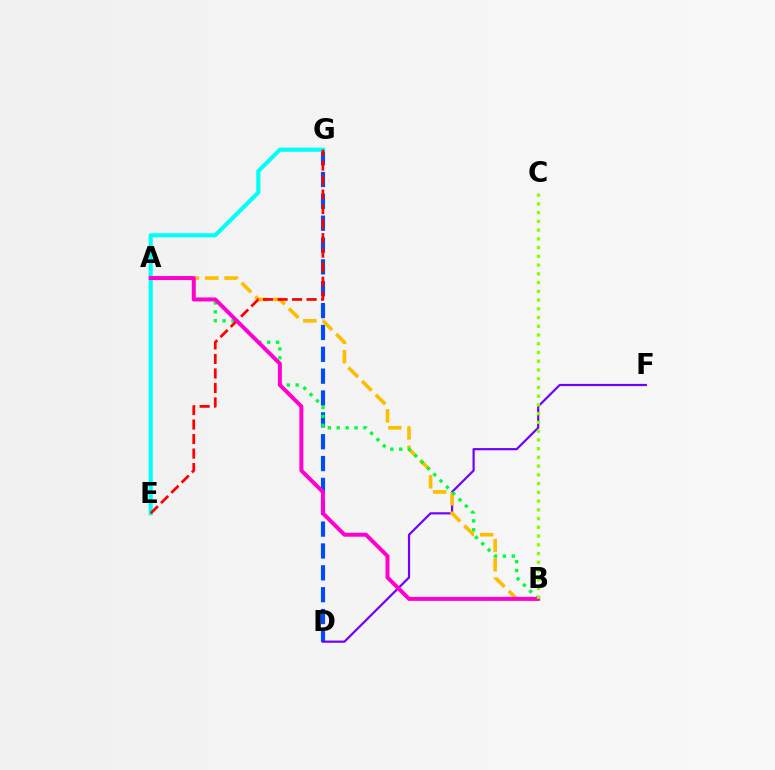{('D', 'G'): [{'color': '#004bff', 'line_style': 'dashed', 'thickness': 2.97}], ('D', 'F'): [{'color': '#7200ff', 'line_style': 'solid', 'thickness': 1.58}], ('A', 'B'): [{'color': '#ffbd00', 'line_style': 'dashed', 'thickness': 2.62}, {'color': '#00ff39', 'line_style': 'dotted', 'thickness': 2.42}, {'color': '#ff00cf', 'line_style': 'solid', 'thickness': 2.86}], ('E', 'G'): [{'color': '#00fff6', 'line_style': 'solid', 'thickness': 2.95}, {'color': '#ff0000', 'line_style': 'dashed', 'thickness': 1.97}], ('B', 'C'): [{'color': '#84ff00', 'line_style': 'dotted', 'thickness': 2.37}]}